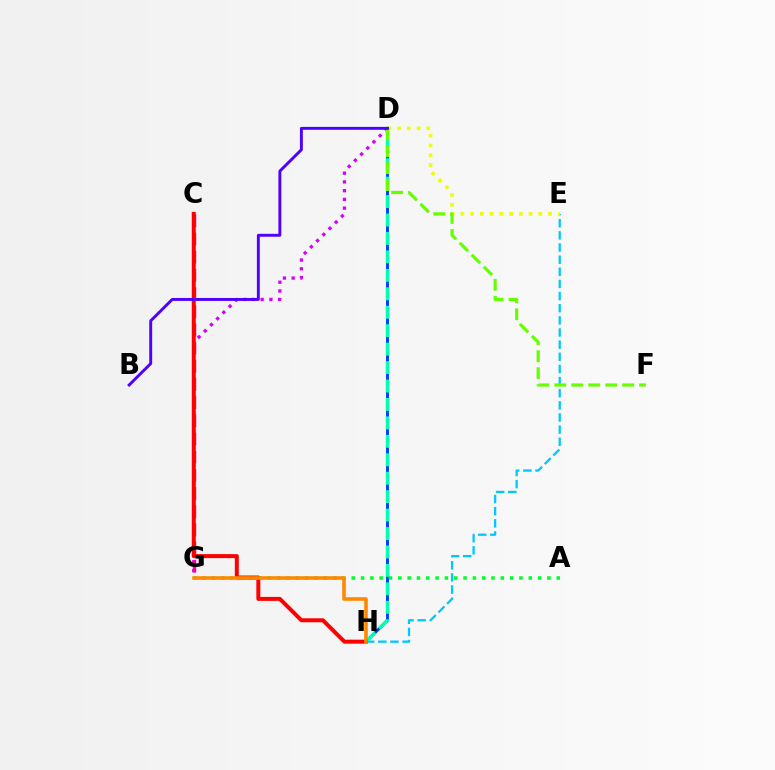{('D', 'H'): [{'color': '#003fff', 'line_style': 'solid', 'thickness': 2.11}, {'color': '#00ffaf', 'line_style': 'dashed', 'thickness': 2.51}], ('E', 'H'): [{'color': '#00c7ff', 'line_style': 'dashed', 'thickness': 1.65}], ('D', 'E'): [{'color': '#eeff00', 'line_style': 'dotted', 'thickness': 2.65}], ('D', 'G'): [{'color': '#d600ff', 'line_style': 'dotted', 'thickness': 2.37}], ('C', 'G'): [{'color': '#ff00a0', 'line_style': 'dashed', 'thickness': 2.47}], ('D', 'F'): [{'color': '#66ff00', 'line_style': 'dashed', 'thickness': 2.3}], ('A', 'G'): [{'color': '#00ff27', 'line_style': 'dotted', 'thickness': 2.53}], ('C', 'H'): [{'color': '#ff0000', 'line_style': 'solid', 'thickness': 2.87}], ('G', 'H'): [{'color': '#ff8800', 'line_style': 'solid', 'thickness': 2.58}], ('B', 'D'): [{'color': '#4f00ff', 'line_style': 'solid', 'thickness': 2.1}]}